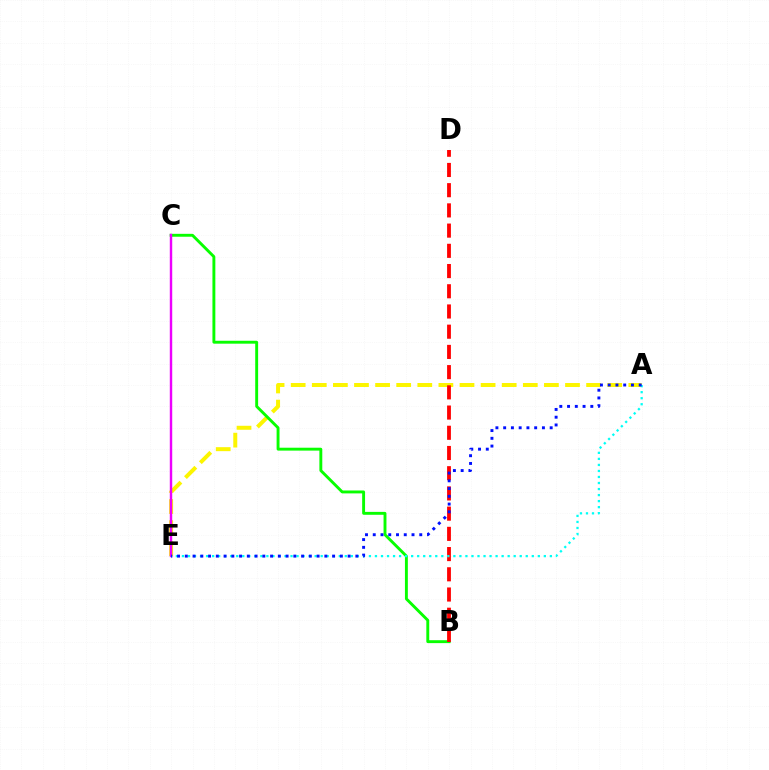{('A', 'E'): [{'color': '#fcf500', 'line_style': 'dashed', 'thickness': 2.87}, {'color': '#00fff6', 'line_style': 'dotted', 'thickness': 1.64}, {'color': '#0010ff', 'line_style': 'dotted', 'thickness': 2.11}], ('B', 'C'): [{'color': '#08ff00', 'line_style': 'solid', 'thickness': 2.09}], ('C', 'E'): [{'color': '#ee00ff', 'line_style': 'solid', 'thickness': 1.75}], ('B', 'D'): [{'color': '#ff0000', 'line_style': 'dashed', 'thickness': 2.75}]}